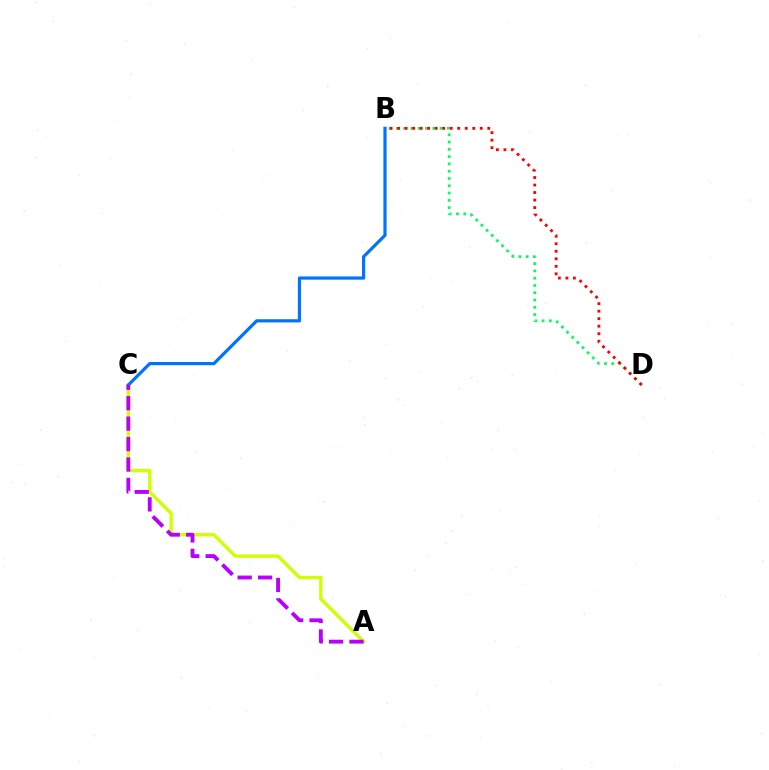{('B', 'D'): [{'color': '#00ff5c', 'line_style': 'dotted', 'thickness': 1.98}, {'color': '#ff0000', 'line_style': 'dotted', 'thickness': 2.04}], ('A', 'C'): [{'color': '#d1ff00', 'line_style': 'solid', 'thickness': 2.4}, {'color': '#b900ff', 'line_style': 'dashed', 'thickness': 2.78}], ('B', 'C'): [{'color': '#0074ff', 'line_style': 'solid', 'thickness': 2.31}]}